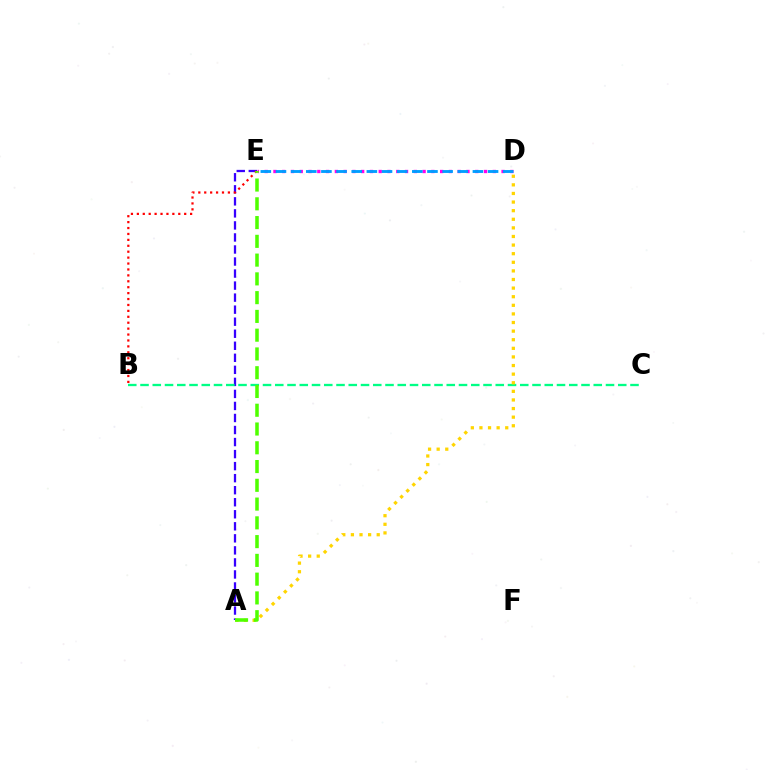{('A', 'E'): [{'color': '#3700ff', 'line_style': 'dashed', 'thickness': 1.64}, {'color': '#4fff00', 'line_style': 'dashed', 'thickness': 2.55}], ('B', 'E'): [{'color': '#ff0000', 'line_style': 'dotted', 'thickness': 1.61}], ('D', 'E'): [{'color': '#ff00ed', 'line_style': 'dotted', 'thickness': 2.38}, {'color': '#009eff', 'line_style': 'dashed', 'thickness': 2.06}], ('B', 'C'): [{'color': '#00ff86', 'line_style': 'dashed', 'thickness': 1.66}], ('A', 'D'): [{'color': '#ffd500', 'line_style': 'dotted', 'thickness': 2.34}]}